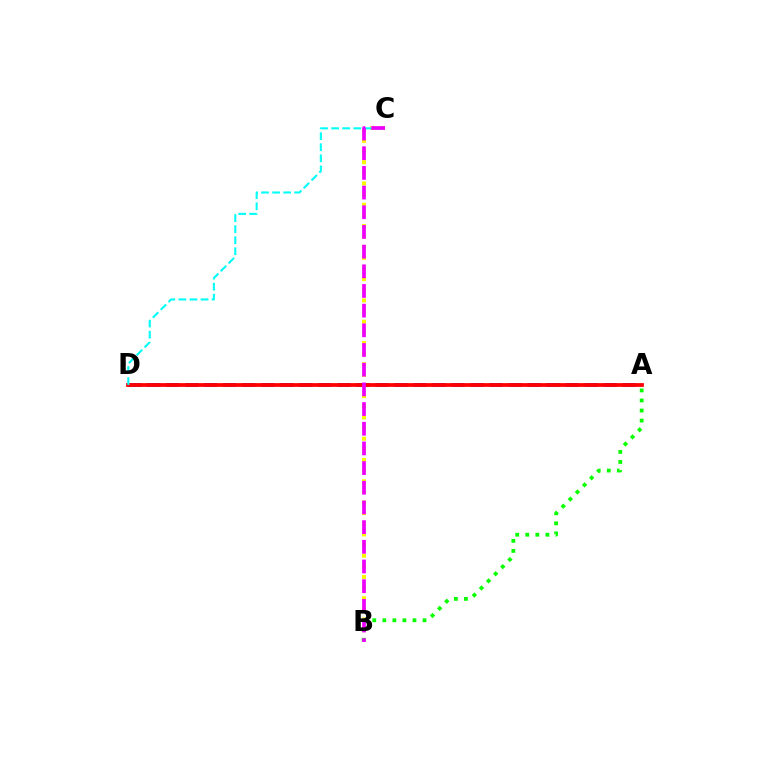{('A', 'D'): [{'color': '#0010ff', 'line_style': 'dashed', 'thickness': 2.58}, {'color': '#ff0000', 'line_style': 'solid', 'thickness': 2.71}], ('B', 'C'): [{'color': '#fcf500', 'line_style': 'dotted', 'thickness': 2.89}, {'color': '#ee00ff', 'line_style': 'dashed', 'thickness': 2.67}], ('A', 'B'): [{'color': '#08ff00', 'line_style': 'dotted', 'thickness': 2.73}], ('C', 'D'): [{'color': '#00fff6', 'line_style': 'dashed', 'thickness': 1.5}]}